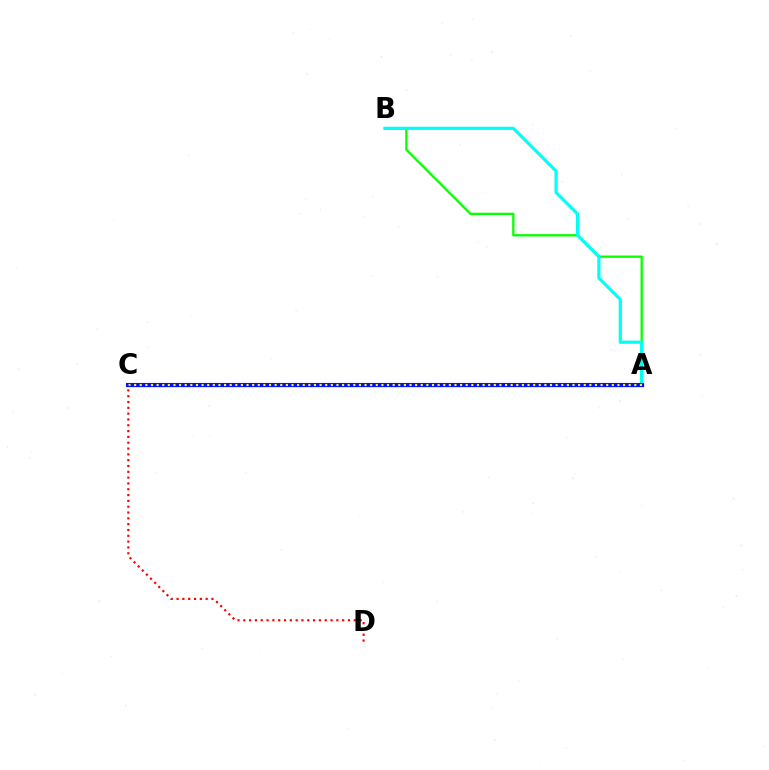{('A', 'B'): [{'color': '#08ff00', 'line_style': 'solid', 'thickness': 1.67}, {'color': '#00fff6', 'line_style': 'solid', 'thickness': 2.31}], ('A', 'C'): [{'color': '#ee00ff', 'line_style': 'solid', 'thickness': 2.36}, {'color': '#0010ff', 'line_style': 'solid', 'thickness': 2.96}, {'color': '#fcf500', 'line_style': 'dotted', 'thickness': 1.53}], ('C', 'D'): [{'color': '#ff0000', 'line_style': 'dotted', 'thickness': 1.58}]}